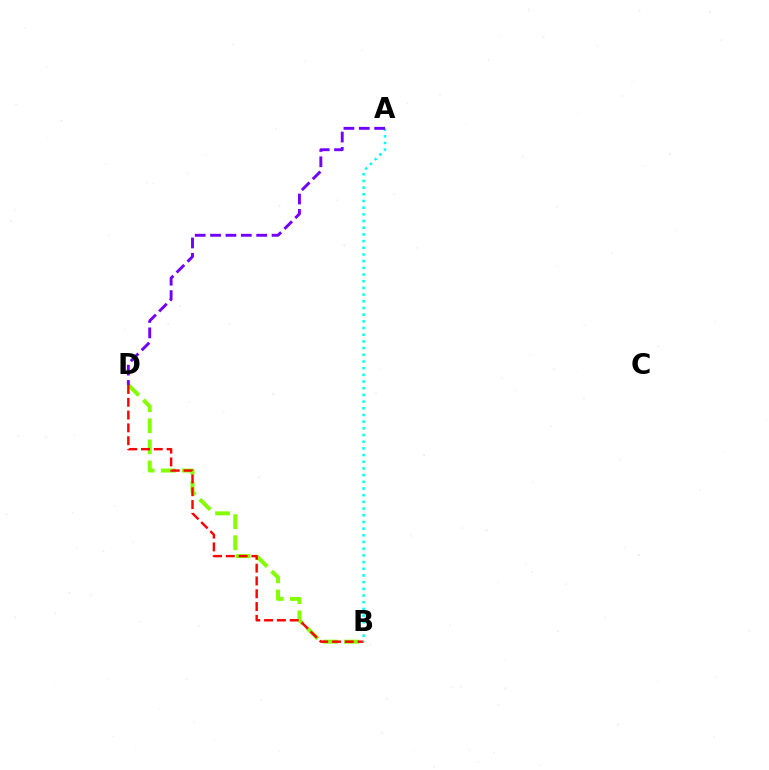{('B', 'D'): [{'color': '#84ff00', 'line_style': 'dashed', 'thickness': 2.87}, {'color': '#ff0000', 'line_style': 'dashed', 'thickness': 1.74}], ('A', 'B'): [{'color': '#00fff6', 'line_style': 'dotted', 'thickness': 1.82}], ('A', 'D'): [{'color': '#7200ff', 'line_style': 'dashed', 'thickness': 2.09}]}